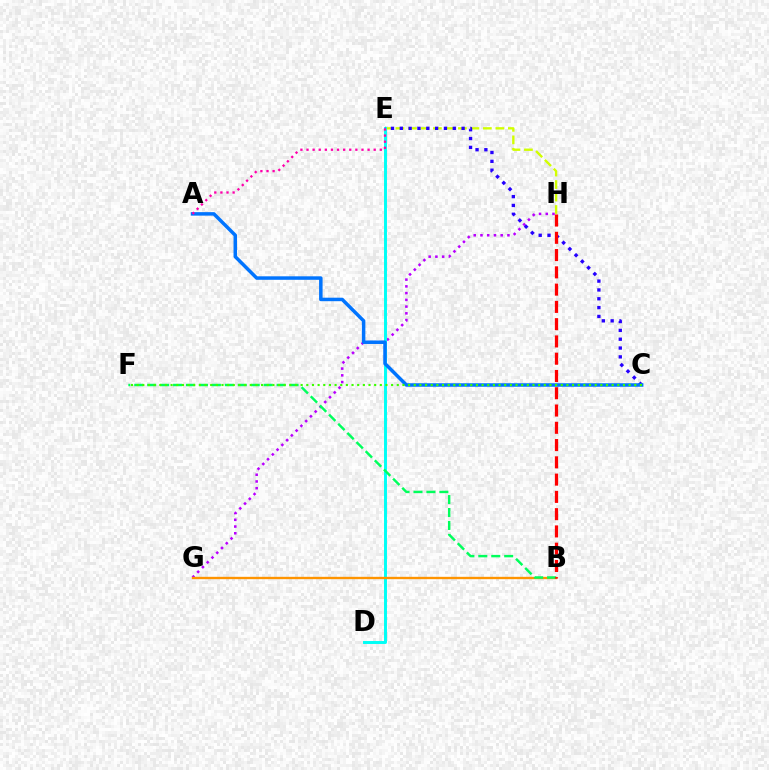{('G', 'H'): [{'color': '#b900ff', 'line_style': 'dotted', 'thickness': 1.83}], ('E', 'H'): [{'color': '#d1ff00', 'line_style': 'dashed', 'thickness': 1.7}], ('D', 'E'): [{'color': '#00fff6', 'line_style': 'solid', 'thickness': 2.12}], ('C', 'E'): [{'color': '#2500ff', 'line_style': 'dotted', 'thickness': 2.4}], ('B', 'G'): [{'color': '#ff9400', 'line_style': 'solid', 'thickness': 1.69}], ('B', 'F'): [{'color': '#00ff5c', 'line_style': 'dashed', 'thickness': 1.76}], ('A', 'C'): [{'color': '#0074ff', 'line_style': 'solid', 'thickness': 2.51}], ('C', 'F'): [{'color': '#3dff00', 'line_style': 'dotted', 'thickness': 1.54}], ('B', 'H'): [{'color': '#ff0000', 'line_style': 'dashed', 'thickness': 2.35}], ('A', 'E'): [{'color': '#ff00ac', 'line_style': 'dotted', 'thickness': 1.66}]}